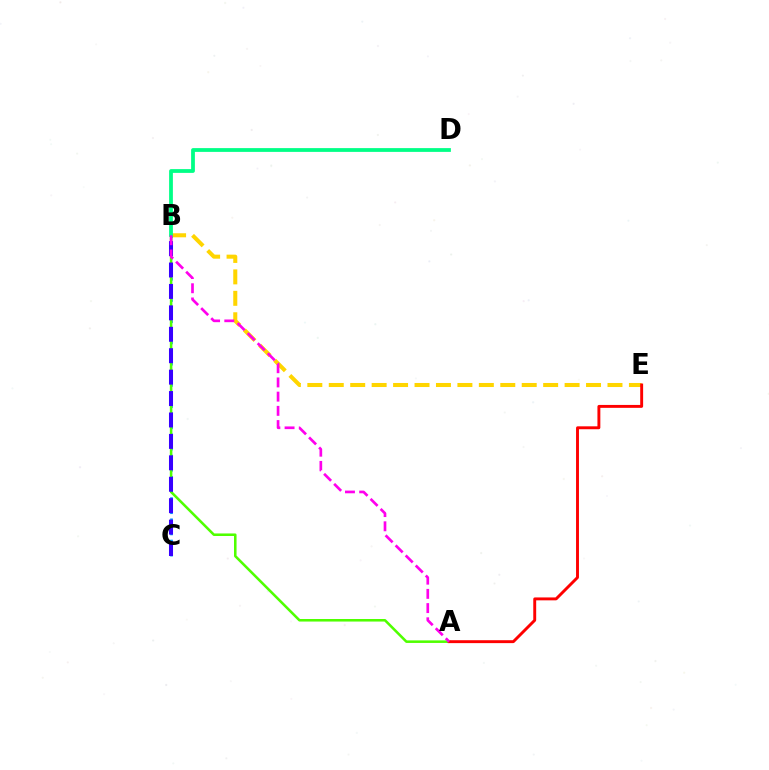{('B', 'E'): [{'color': '#ffd500', 'line_style': 'dashed', 'thickness': 2.91}], ('B', 'C'): [{'color': '#009eff', 'line_style': 'dotted', 'thickness': 1.92}, {'color': '#3700ff', 'line_style': 'dashed', 'thickness': 2.91}], ('A', 'B'): [{'color': '#4fff00', 'line_style': 'solid', 'thickness': 1.84}, {'color': '#ff00ed', 'line_style': 'dashed', 'thickness': 1.93}], ('A', 'E'): [{'color': '#ff0000', 'line_style': 'solid', 'thickness': 2.1}], ('B', 'D'): [{'color': '#00ff86', 'line_style': 'solid', 'thickness': 2.72}]}